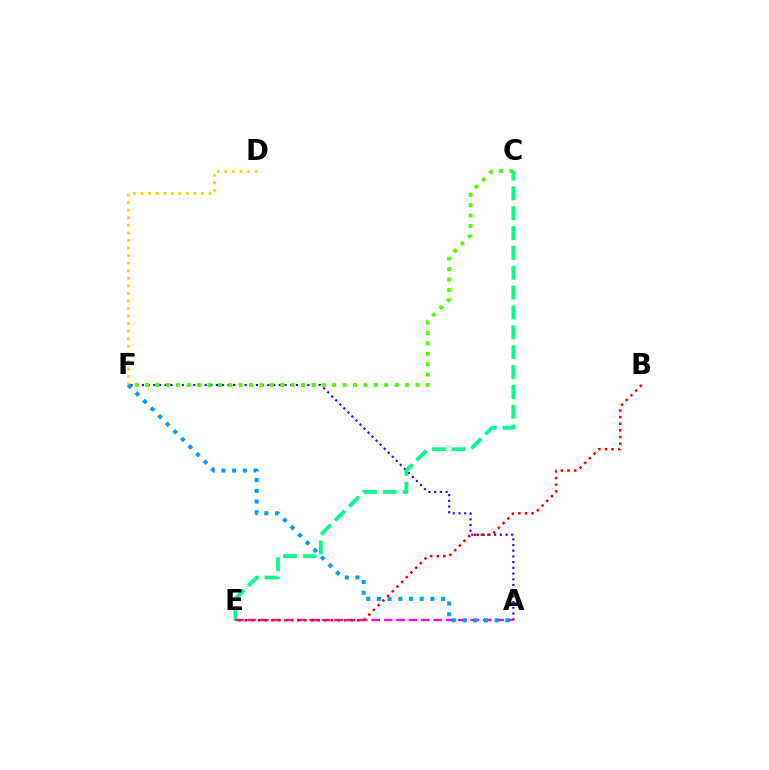{('A', 'F'): [{'color': '#3700ff', 'line_style': 'dotted', 'thickness': 1.55}, {'color': '#009eff', 'line_style': 'dotted', 'thickness': 2.91}], ('C', 'F'): [{'color': '#4fff00', 'line_style': 'dotted', 'thickness': 2.82}], ('C', 'E'): [{'color': '#00ff86', 'line_style': 'dashed', 'thickness': 2.7}], ('D', 'F'): [{'color': '#ffd500', 'line_style': 'dotted', 'thickness': 2.05}], ('A', 'E'): [{'color': '#ff00ed', 'line_style': 'dashed', 'thickness': 1.68}], ('B', 'E'): [{'color': '#ff0000', 'line_style': 'dotted', 'thickness': 1.8}]}